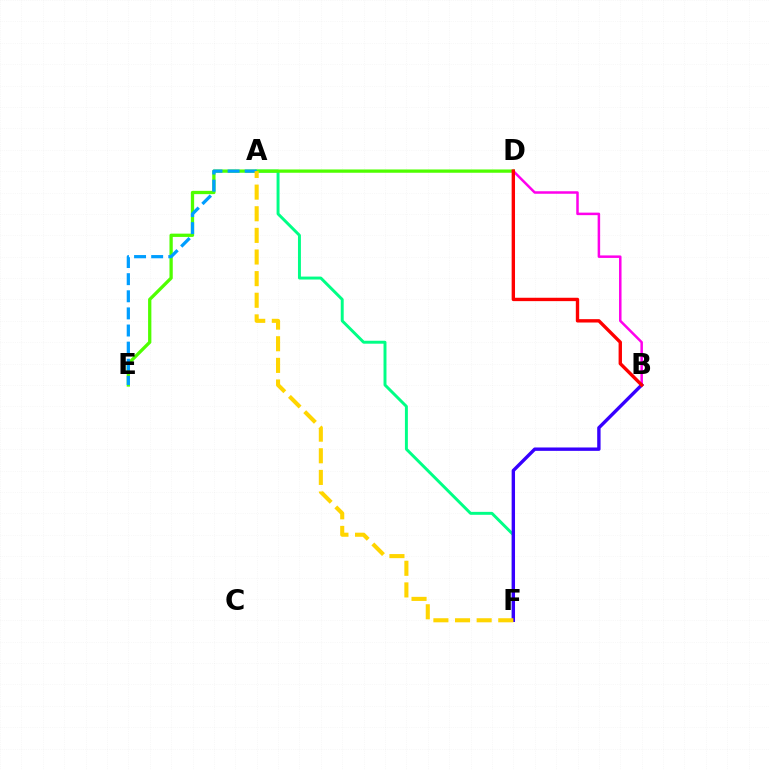{('A', 'F'): [{'color': '#00ff86', 'line_style': 'solid', 'thickness': 2.12}, {'color': '#ffd500', 'line_style': 'dashed', 'thickness': 2.94}], ('D', 'E'): [{'color': '#4fff00', 'line_style': 'solid', 'thickness': 2.36}], ('B', 'D'): [{'color': '#ff00ed', 'line_style': 'solid', 'thickness': 1.81}, {'color': '#ff0000', 'line_style': 'solid', 'thickness': 2.43}], ('B', 'F'): [{'color': '#3700ff', 'line_style': 'solid', 'thickness': 2.43}], ('A', 'E'): [{'color': '#009eff', 'line_style': 'dashed', 'thickness': 2.32}]}